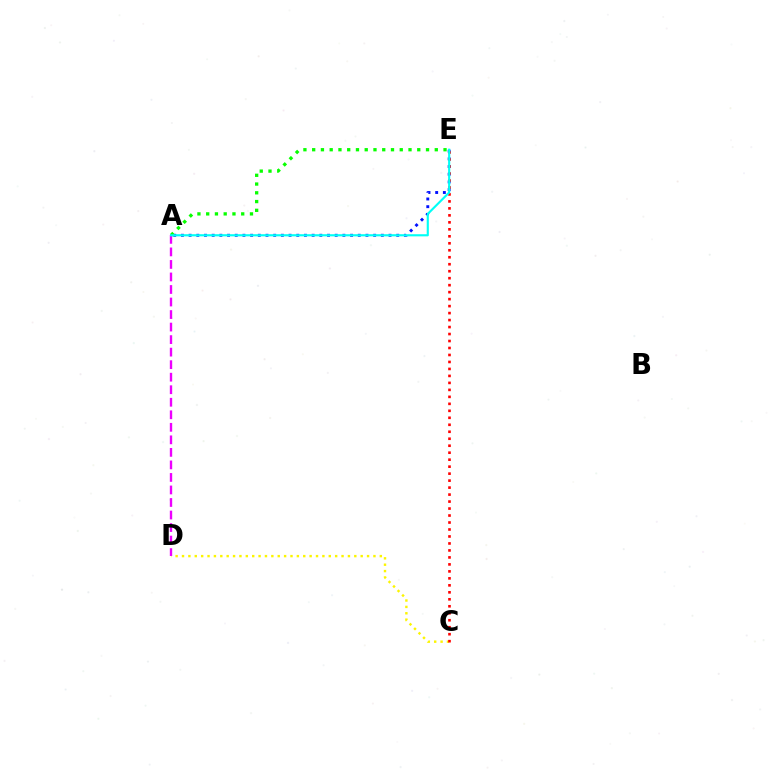{('A', 'E'): [{'color': '#0010ff', 'line_style': 'dotted', 'thickness': 2.09}, {'color': '#08ff00', 'line_style': 'dotted', 'thickness': 2.38}, {'color': '#00fff6', 'line_style': 'solid', 'thickness': 1.54}], ('C', 'D'): [{'color': '#fcf500', 'line_style': 'dotted', 'thickness': 1.73}], ('C', 'E'): [{'color': '#ff0000', 'line_style': 'dotted', 'thickness': 1.9}], ('A', 'D'): [{'color': '#ee00ff', 'line_style': 'dashed', 'thickness': 1.7}]}